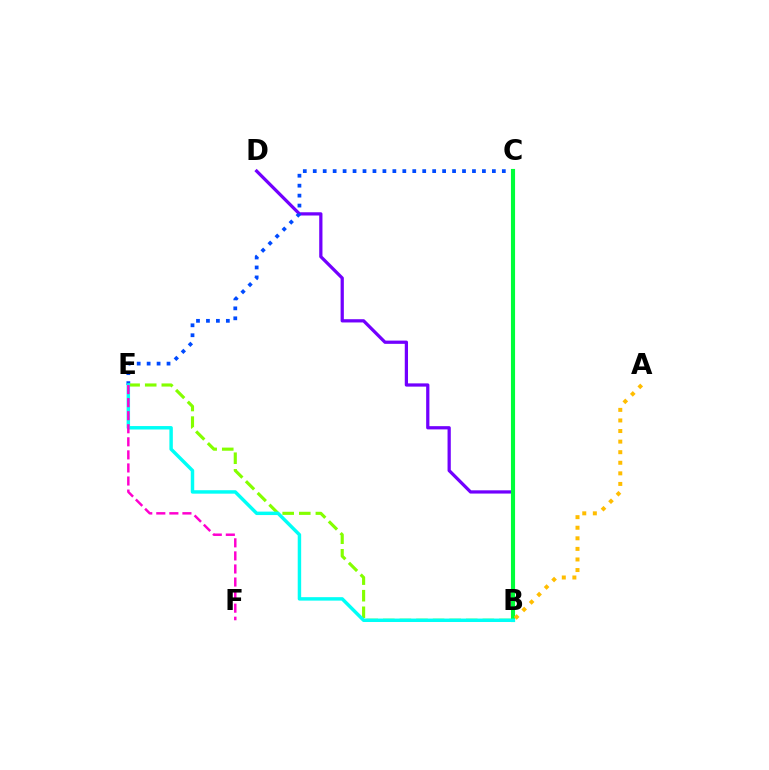{('B', 'D'): [{'color': '#7200ff', 'line_style': 'solid', 'thickness': 2.34}], ('C', 'E'): [{'color': '#004bff', 'line_style': 'dotted', 'thickness': 2.7}], ('B', 'C'): [{'color': '#ff0000', 'line_style': 'dotted', 'thickness': 2.12}, {'color': '#00ff39', 'line_style': 'solid', 'thickness': 2.97}], ('B', 'E'): [{'color': '#84ff00', 'line_style': 'dashed', 'thickness': 2.25}, {'color': '#00fff6', 'line_style': 'solid', 'thickness': 2.48}], ('E', 'F'): [{'color': '#ff00cf', 'line_style': 'dashed', 'thickness': 1.77}], ('A', 'B'): [{'color': '#ffbd00', 'line_style': 'dotted', 'thickness': 2.87}]}